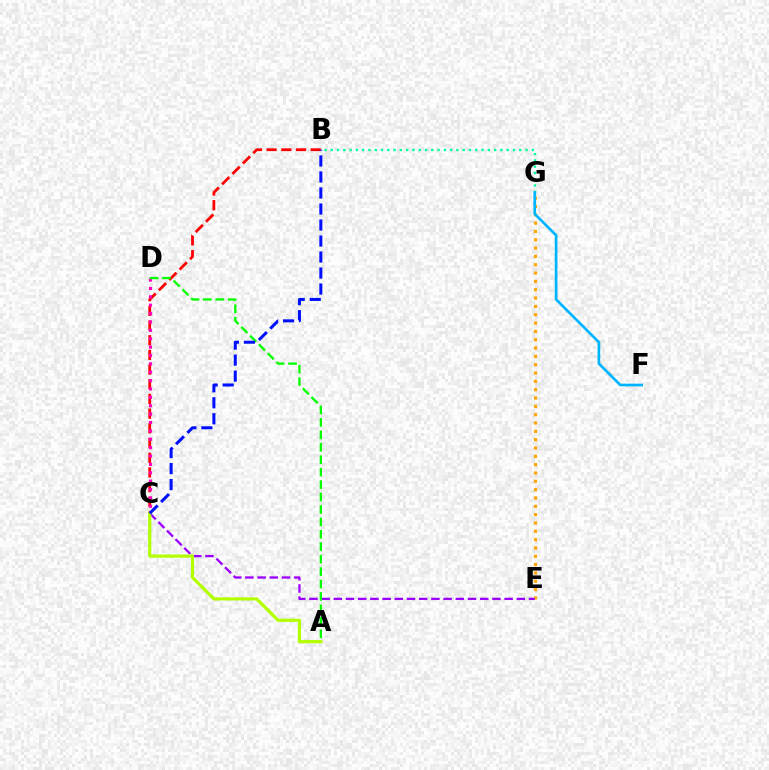{('B', 'C'): [{'color': '#ff0000', 'line_style': 'dashed', 'thickness': 2.0}, {'color': '#0010ff', 'line_style': 'dashed', 'thickness': 2.17}], ('B', 'G'): [{'color': '#00ff9d', 'line_style': 'dotted', 'thickness': 1.71}], ('E', 'G'): [{'color': '#ffa500', 'line_style': 'dotted', 'thickness': 2.26}], ('C', 'D'): [{'color': '#ff00bd', 'line_style': 'dotted', 'thickness': 2.28}], ('C', 'E'): [{'color': '#9b00ff', 'line_style': 'dashed', 'thickness': 1.66}], ('F', 'G'): [{'color': '#00b5ff', 'line_style': 'solid', 'thickness': 1.94}], ('A', 'C'): [{'color': '#b3ff00', 'line_style': 'solid', 'thickness': 2.29}], ('A', 'D'): [{'color': '#08ff00', 'line_style': 'dashed', 'thickness': 1.69}]}